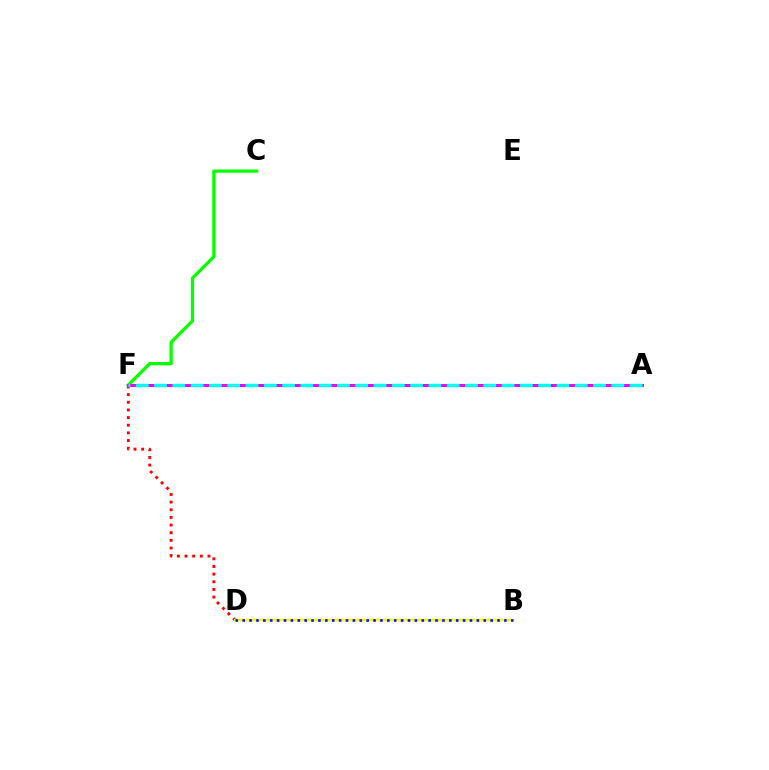{('C', 'F'): [{'color': '#08ff00', 'line_style': 'solid', 'thickness': 2.37}], ('D', 'F'): [{'color': '#ff0000', 'line_style': 'dotted', 'thickness': 2.08}], ('A', 'F'): [{'color': '#ee00ff', 'line_style': 'solid', 'thickness': 2.16}, {'color': '#00fff6', 'line_style': 'dashed', 'thickness': 2.48}], ('B', 'D'): [{'color': '#fcf500', 'line_style': 'solid', 'thickness': 1.76}, {'color': '#0010ff', 'line_style': 'dotted', 'thickness': 1.87}]}